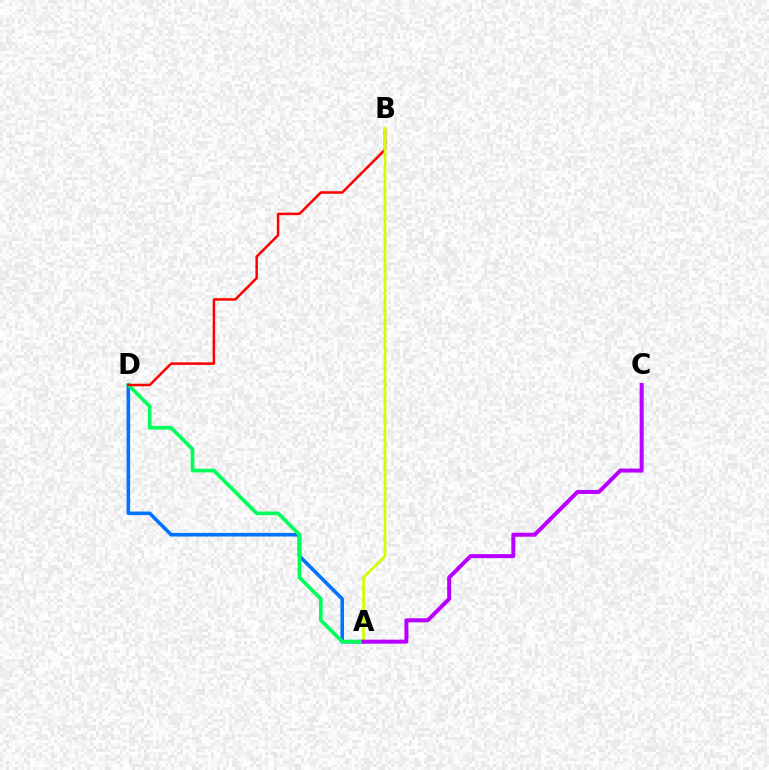{('A', 'D'): [{'color': '#0074ff', 'line_style': 'solid', 'thickness': 2.59}, {'color': '#00ff5c', 'line_style': 'solid', 'thickness': 2.64}], ('B', 'D'): [{'color': '#ff0000', 'line_style': 'solid', 'thickness': 1.8}], ('A', 'B'): [{'color': '#d1ff00', 'line_style': 'solid', 'thickness': 1.96}], ('A', 'C'): [{'color': '#b900ff', 'line_style': 'solid', 'thickness': 2.89}]}